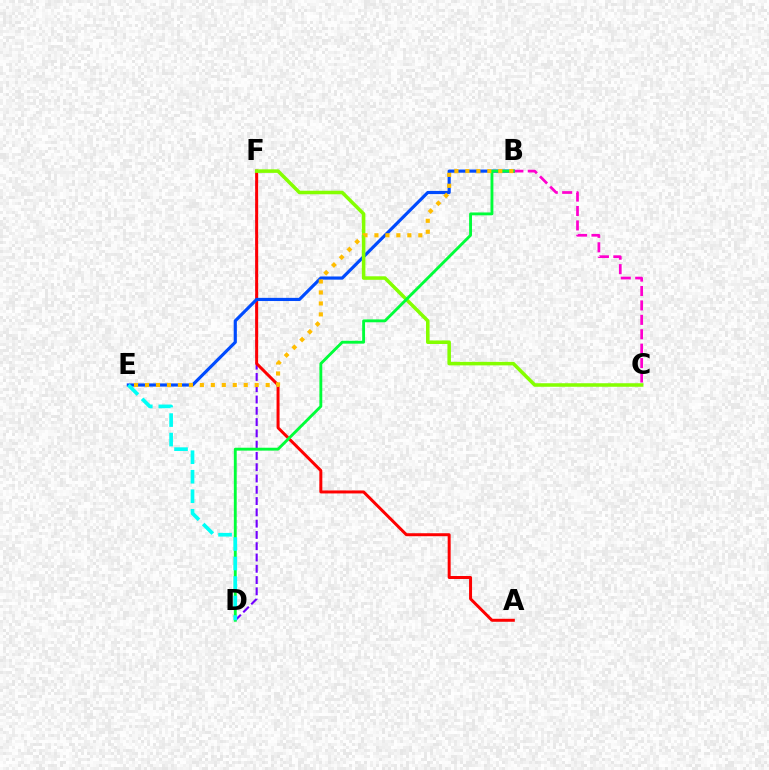{('D', 'F'): [{'color': '#7200ff', 'line_style': 'dashed', 'thickness': 1.53}], ('A', 'F'): [{'color': '#ff0000', 'line_style': 'solid', 'thickness': 2.15}], ('B', 'E'): [{'color': '#004bff', 'line_style': 'solid', 'thickness': 2.28}, {'color': '#ffbd00', 'line_style': 'dotted', 'thickness': 2.98}], ('C', 'F'): [{'color': '#84ff00', 'line_style': 'solid', 'thickness': 2.54}], ('B', 'C'): [{'color': '#ff00cf', 'line_style': 'dashed', 'thickness': 1.96}], ('B', 'D'): [{'color': '#00ff39', 'line_style': 'solid', 'thickness': 2.07}], ('D', 'E'): [{'color': '#00fff6', 'line_style': 'dashed', 'thickness': 2.65}]}